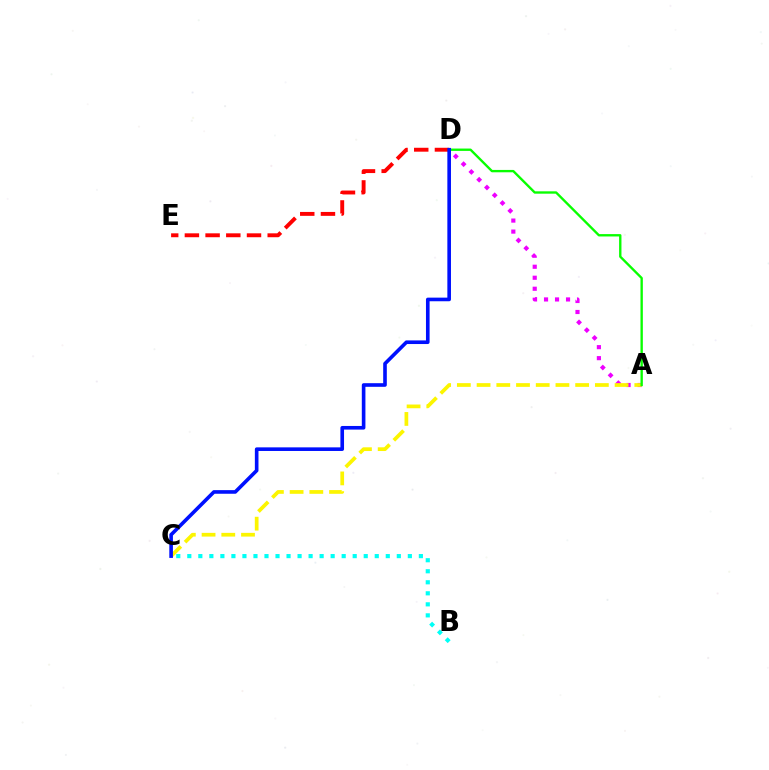{('A', 'D'): [{'color': '#ee00ff', 'line_style': 'dotted', 'thickness': 2.99}, {'color': '#08ff00', 'line_style': 'solid', 'thickness': 1.7}], ('A', 'C'): [{'color': '#fcf500', 'line_style': 'dashed', 'thickness': 2.68}], ('D', 'E'): [{'color': '#ff0000', 'line_style': 'dashed', 'thickness': 2.81}], ('B', 'C'): [{'color': '#00fff6', 'line_style': 'dotted', 'thickness': 3.0}], ('C', 'D'): [{'color': '#0010ff', 'line_style': 'solid', 'thickness': 2.61}]}